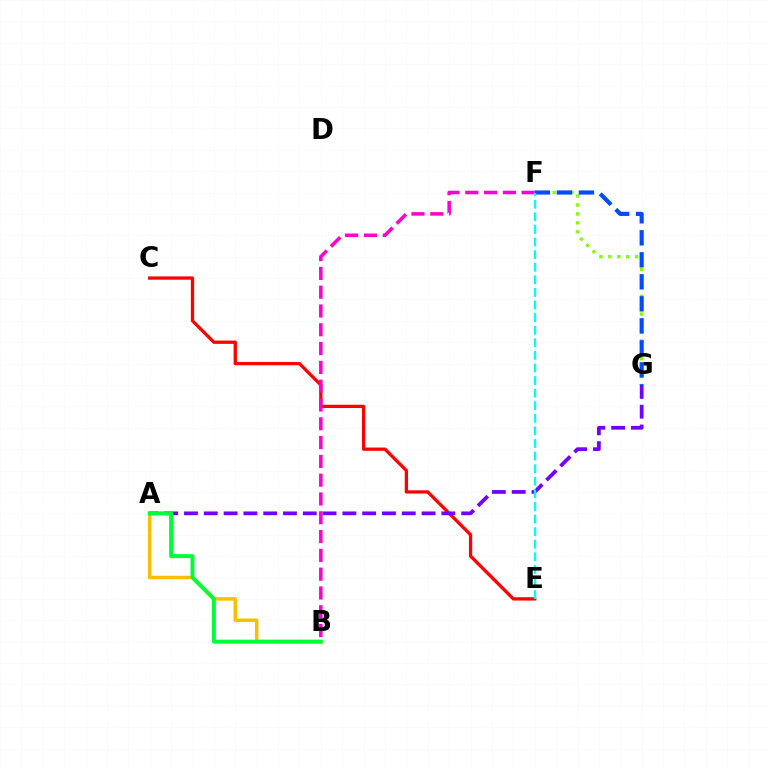{('C', 'E'): [{'color': '#ff0000', 'line_style': 'solid', 'thickness': 2.37}], ('F', 'G'): [{'color': '#84ff00', 'line_style': 'dotted', 'thickness': 2.43}, {'color': '#004bff', 'line_style': 'dashed', 'thickness': 2.99}], ('A', 'B'): [{'color': '#ffbd00', 'line_style': 'solid', 'thickness': 2.53}, {'color': '#00ff39', 'line_style': 'solid', 'thickness': 2.86}], ('A', 'G'): [{'color': '#7200ff', 'line_style': 'dashed', 'thickness': 2.69}], ('B', 'F'): [{'color': '#ff00cf', 'line_style': 'dashed', 'thickness': 2.55}], ('E', 'F'): [{'color': '#00fff6', 'line_style': 'dashed', 'thickness': 1.71}]}